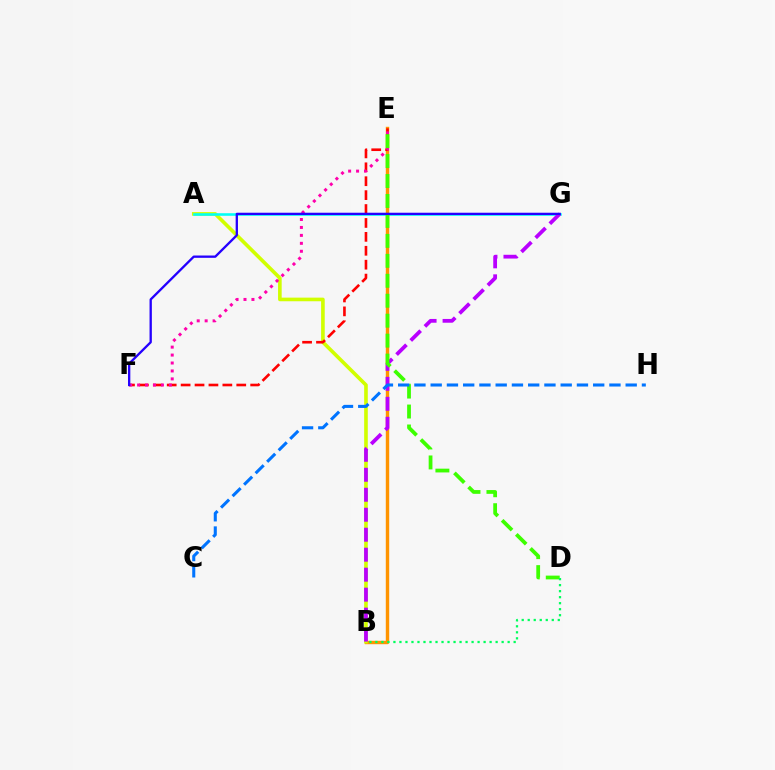{('B', 'E'): [{'color': '#ff9400', 'line_style': 'solid', 'thickness': 2.46}], ('A', 'B'): [{'color': '#d1ff00', 'line_style': 'solid', 'thickness': 2.61}], ('A', 'G'): [{'color': '#00fff6', 'line_style': 'solid', 'thickness': 1.85}], ('B', 'G'): [{'color': '#b900ff', 'line_style': 'dashed', 'thickness': 2.71}], ('E', 'F'): [{'color': '#ff0000', 'line_style': 'dashed', 'thickness': 1.89}, {'color': '#ff00ac', 'line_style': 'dotted', 'thickness': 2.16}], ('D', 'E'): [{'color': '#3dff00', 'line_style': 'dashed', 'thickness': 2.71}], ('C', 'H'): [{'color': '#0074ff', 'line_style': 'dashed', 'thickness': 2.21}], ('B', 'D'): [{'color': '#00ff5c', 'line_style': 'dotted', 'thickness': 1.63}], ('F', 'G'): [{'color': '#2500ff', 'line_style': 'solid', 'thickness': 1.67}]}